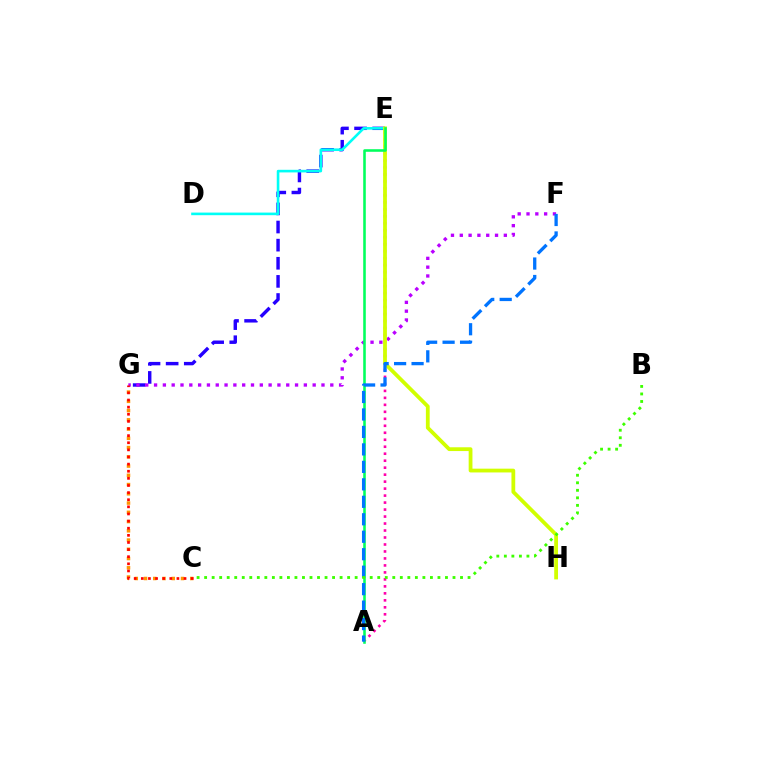{('E', 'G'): [{'color': '#2500ff', 'line_style': 'dashed', 'thickness': 2.46}], ('C', 'G'): [{'color': '#ff9400', 'line_style': 'dotted', 'thickness': 2.51}, {'color': '#ff0000', 'line_style': 'dotted', 'thickness': 1.93}], ('A', 'E'): [{'color': '#ff00ac', 'line_style': 'dotted', 'thickness': 1.9}, {'color': '#00ff5c', 'line_style': 'solid', 'thickness': 1.85}], ('F', 'G'): [{'color': '#b900ff', 'line_style': 'dotted', 'thickness': 2.39}], ('D', 'E'): [{'color': '#00fff6', 'line_style': 'solid', 'thickness': 1.88}], ('E', 'H'): [{'color': '#d1ff00', 'line_style': 'solid', 'thickness': 2.72}], ('A', 'F'): [{'color': '#0074ff', 'line_style': 'dashed', 'thickness': 2.37}], ('B', 'C'): [{'color': '#3dff00', 'line_style': 'dotted', 'thickness': 2.04}]}